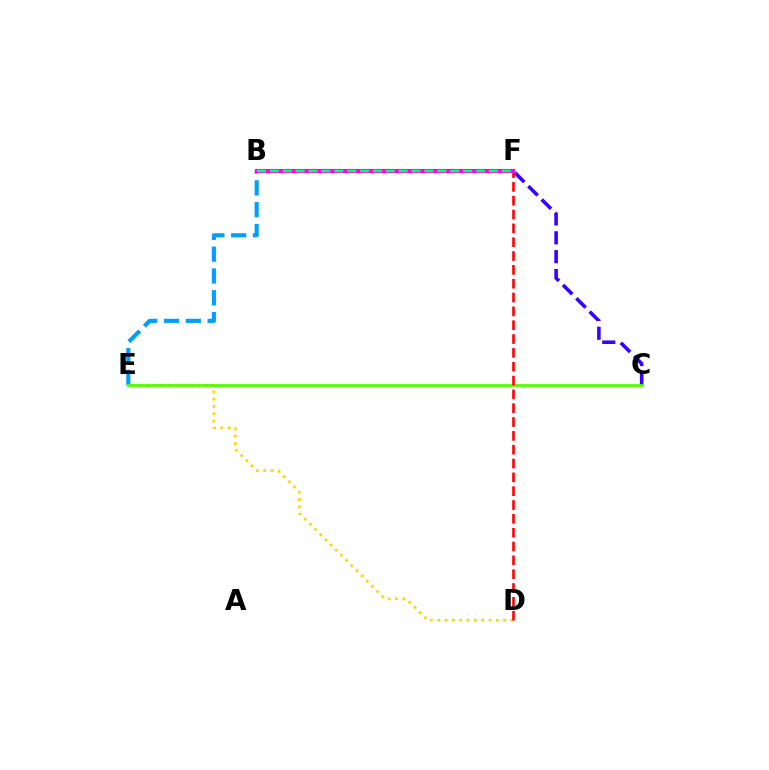{('C', 'F'): [{'color': '#3700ff', 'line_style': 'dashed', 'thickness': 2.56}], ('B', 'E'): [{'color': '#009eff', 'line_style': 'dashed', 'thickness': 2.96}], ('D', 'E'): [{'color': '#ffd500', 'line_style': 'dotted', 'thickness': 1.99}], ('C', 'E'): [{'color': '#4fff00', 'line_style': 'solid', 'thickness': 1.99}], ('D', 'F'): [{'color': '#ff0000', 'line_style': 'dashed', 'thickness': 1.88}], ('B', 'F'): [{'color': '#ff00ed', 'line_style': 'solid', 'thickness': 2.98}, {'color': '#00ff86', 'line_style': 'dashed', 'thickness': 1.75}]}